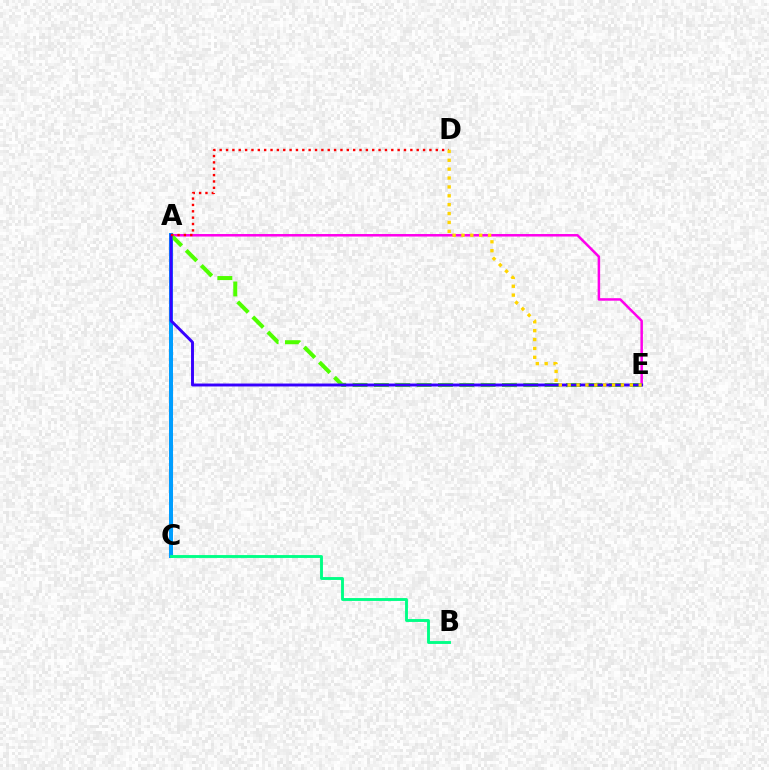{('A', 'E'): [{'color': '#ff00ed', 'line_style': 'solid', 'thickness': 1.81}, {'color': '#4fff00', 'line_style': 'dashed', 'thickness': 2.9}, {'color': '#3700ff', 'line_style': 'solid', 'thickness': 2.1}], ('A', 'C'): [{'color': '#009eff', 'line_style': 'solid', 'thickness': 2.89}], ('A', 'D'): [{'color': '#ff0000', 'line_style': 'dotted', 'thickness': 1.73}], ('B', 'C'): [{'color': '#00ff86', 'line_style': 'solid', 'thickness': 2.08}], ('D', 'E'): [{'color': '#ffd500', 'line_style': 'dotted', 'thickness': 2.41}]}